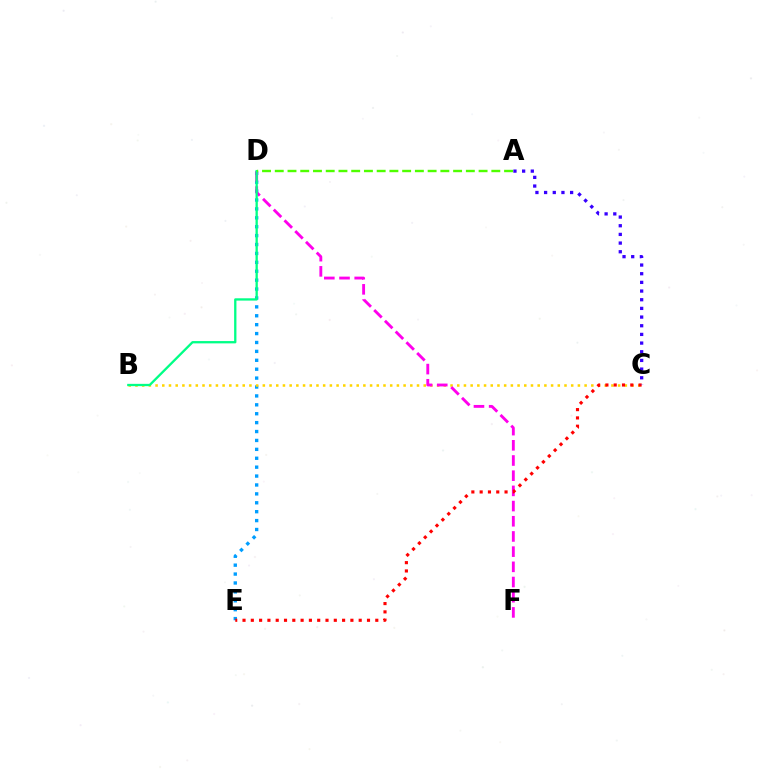{('D', 'E'): [{'color': '#009eff', 'line_style': 'dotted', 'thickness': 2.42}], ('B', 'C'): [{'color': '#ffd500', 'line_style': 'dotted', 'thickness': 1.82}], ('D', 'F'): [{'color': '#ff00ed', 'line_style': 'dashed', 'thickness': 2.06}], ('C', 'E'): [{'color': '#ff0000', 'line_style': 'dotted', 'thickness': 2.25}], ('A', 'C'): [{'color': '#3700ff', 'line_style': 'dotted', 'thickness': 2.36}], ('B', 'D'): [{'color': '#00ff86', 'line_style': 'solid', 'thickness': 1.66}], ('A', 'D'): [{'color': '#4fff00', 'line_style': 'dashed', 'thickness': 1.73}]}